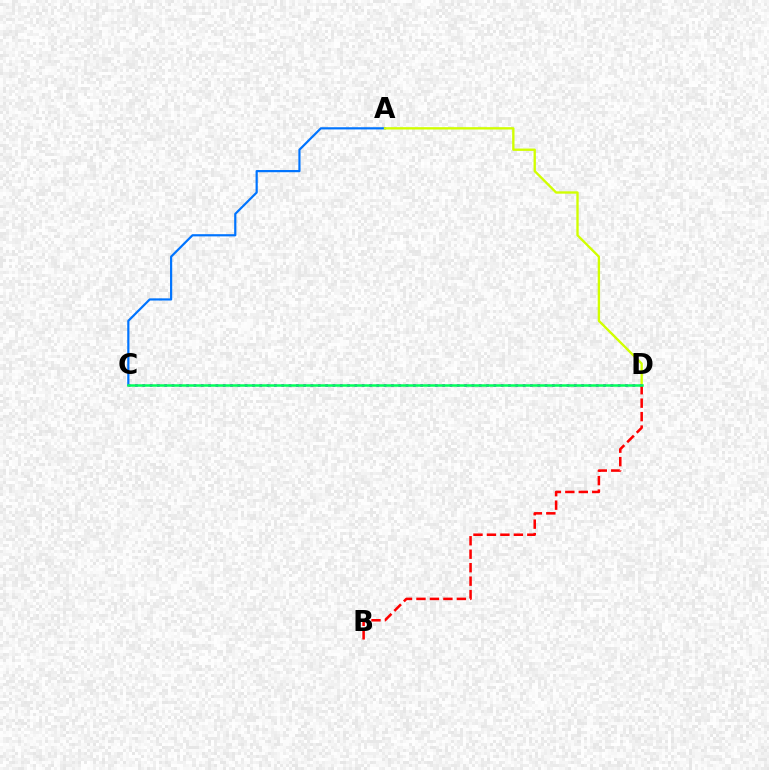{('A', 'C'): [{'color': '#0074ff', 'line_style': 'solid', 'thickness': 1.58}], ('A', 'D'): [{'color': '#d1ff00', 'line_style': 'solid', 'thickness': 1.69}], ('C', 'D'): [{'color': '#b900ff', 'line_style': 'dotted', 'thickness': 1.99}, {'color': '#00ff5c', 'line_style': 'solid', 'thickness': 1.8}], ('B', 'D'): [{'color': '#ff0000', 'line_style': 'dashed', 'thickness': 1.83}]}